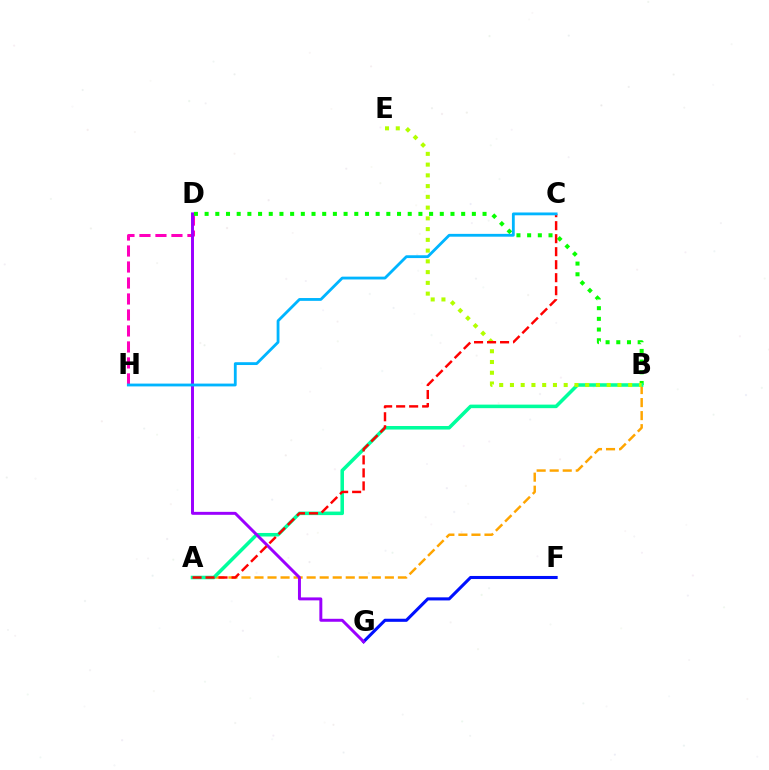{('D', 'H'): [{'color': '#ff00bd', 'line_style': 'dashed', 'thickness': 2.17}], ('B', 'D'): [{'color': '#08ff00', 'line_style': 'dotted', 'thickness': 2.9}], ('A', 'B'): [{'color': '#ffa500', 'line_style': 'dashed', 'thickness': 1.77}, {'color': '#00ff9d', 'line_style': 'solid', 'thickness': 2.55}], ('B', 'E'): [{'color': '#b3ff00', 'line_style': 'dotted', 'thickness': 2.92}], ('F', 'G'): [{'color': '#0010ff', 'line_style': 'solid', 'thickness': 2.22}], ('D', 'G'): [{'color': '#9b00ff', 'line_style': 'solid', 'thickness': 2.13}], ('A', 'C'): [{'color': '#ff0000', 'line_style': 'dashed', 'thickness': 1.77}], ('C', 'H'): [{'color': '#00b5ff', 'line_style': 'solid', 'thickness': 2.03}]}